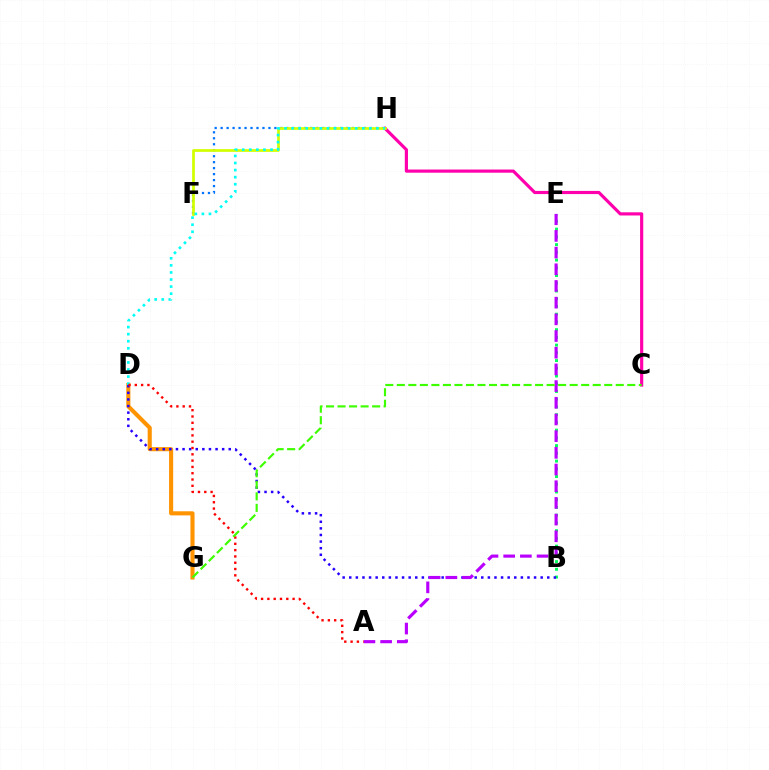{('B', 'E'): [{'color': '#00ff5c', 'line_style': 'dotted', 'thickness': 2.1}], ('D', 'G'): [{'color': '#ff9400', 'line_style': 'solid', 'thickness': 2.95}], ('F', 'H'): [{'color': '#0074ff', 'line_style': 'dotted', 'thickness': 1.62}, {'color': '#d1ff00', 'line_style': 'solid', 'thickness': 1.97}], ('B', 'D'): [{'color': '#2500ff', 'line_style': 'dotted', 'thickness': 1.79}], ('C', 'H'): [{'color': '#ff00ac', 'line_style': 'solid', 'thickness': 2.28}], ('D', 'H'): [{'color': '#00fff6', 'line_style': 'dotted', 'thickness': 1.92}], ('A', 'E'): [{'color': '#b900ff', 'line_style': 'dashed', 'thickness': 2.27}], ('A', 'D'): [{'color': '#ff0000', 'line_style': 'dotted', 'thickness': 1.71}], ('C', 'G'): [{'color': '#3dff00', 'line_style': 'dashed', 'thickness': 1.57}]}